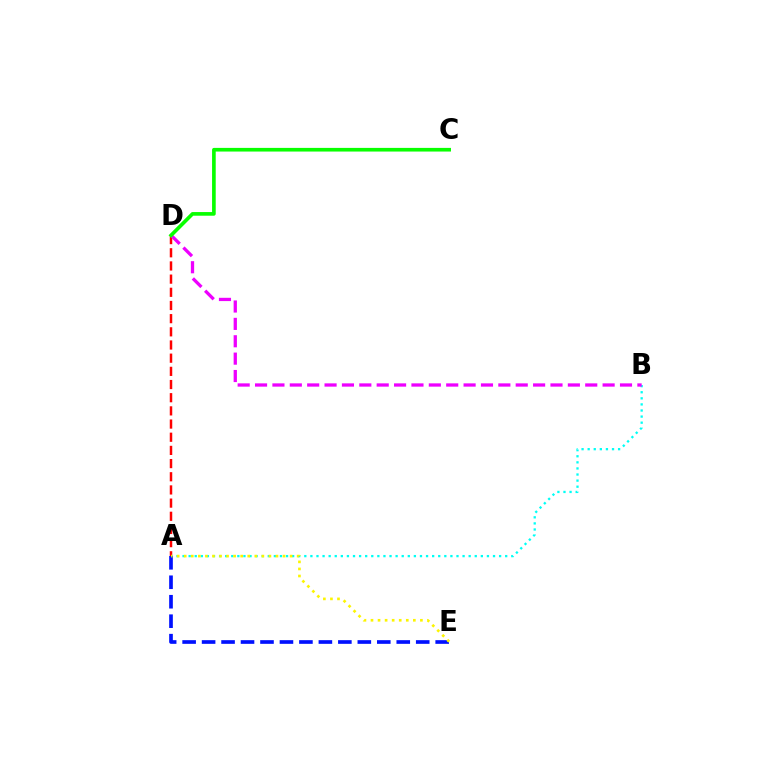{('A', 'D'): [{'color': '#ff0000', 'line_style': 'dashed', 'thickness': 1.79}], ('A', 'B'): [{'color': '#00fff6', 'line_style': 'dotted', 'thickness': 1.65}], ('B', 'D'): [{'color': '#ee00ff', 'line_style': 'dashed', 'thickness': 2.36}], ('A', 'E'): [{'color': '#0010ff', 'line_style': 'dashed', 'thickness': 2.64}, {'color': '#fcf500', 'line_style': 'dotted', 'thickness': 1.92}], ('C', 'D'): [{'color': '#08ff00', 'line_style': 'solid', 'thickness': 2.63}]}